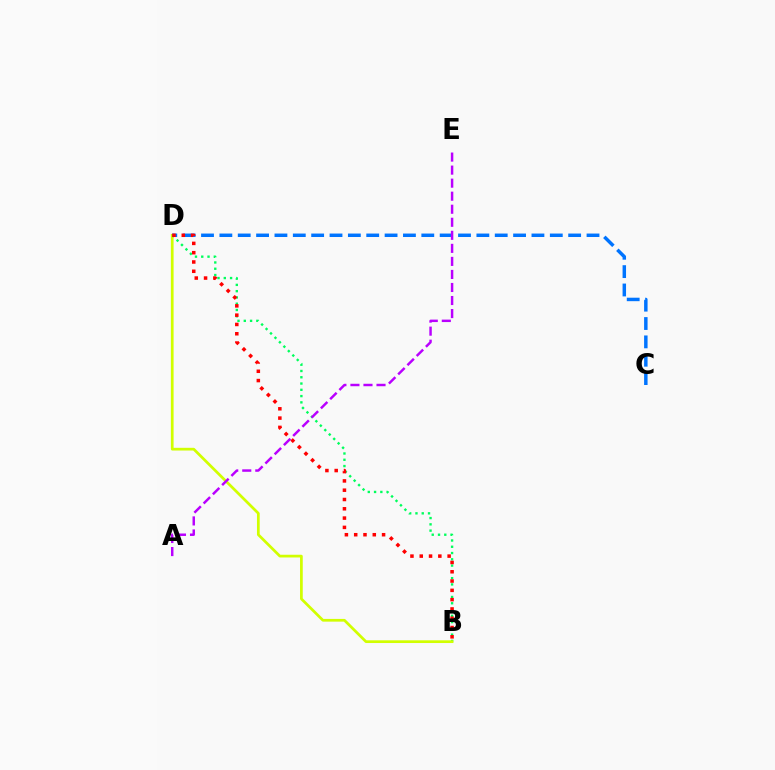{('B', 'D'): [{'color': '#00ff5c', 'line_style': 'dotted', 'thickness': 1.71}, {'color': '#d1ff00', 'line_style': 'solid', 'thickness': 1.96}, {'color': '#ff0000', 'line_style': 'dotted', 'thickness': 2.53}], ('C', 'D'): [{'color': '#0074ff', 'line_style': 'dashed', 'thickness': 2.49}], ('A', 'E'): [{'color': '#b900ff', 'line_style': 'dashed', 'thickness': 1.77}]}